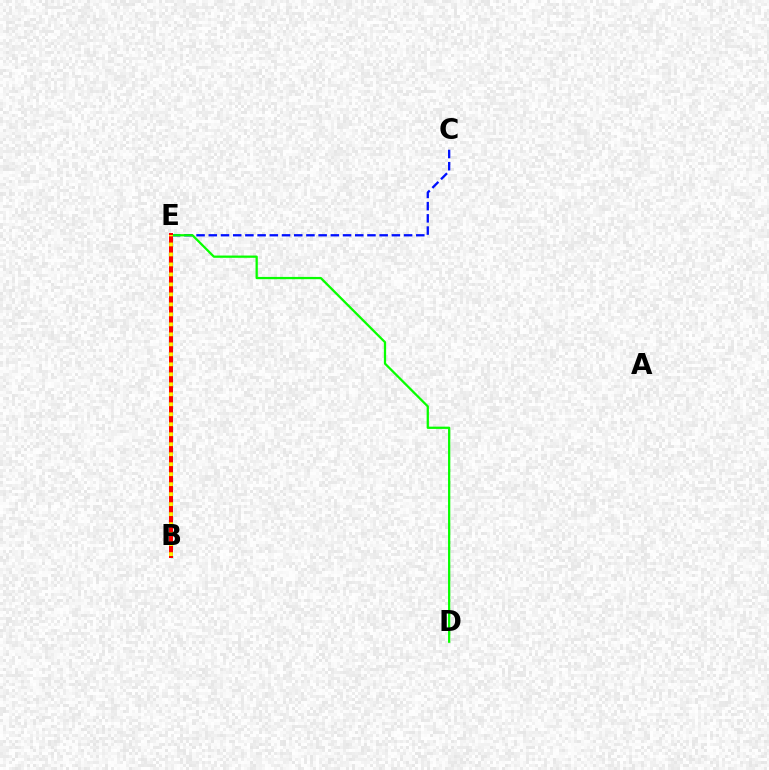{('C', 'E'): [{'color': '#0010ff', 'line_style': 'dashed', 'thickness': 1.66}], ('D', 'E'): [{'color': '#08ff00', 'line_style': 'solid', 'thickness': 1.63}], ('B', 'E'): [{'color': '#ee00ff', 'line_style': 'dotted', 'thickness': 2.64}, {'color': '#00fff6', 'line_style': 'solid', 'thickness': 2.29}, {'color': '#ff0000', 'line_style': 'solid', 'thickness': 2.87}, {'color': '#fcf500', 'line_style': 'dotted', 'thickness': 2.71}]}